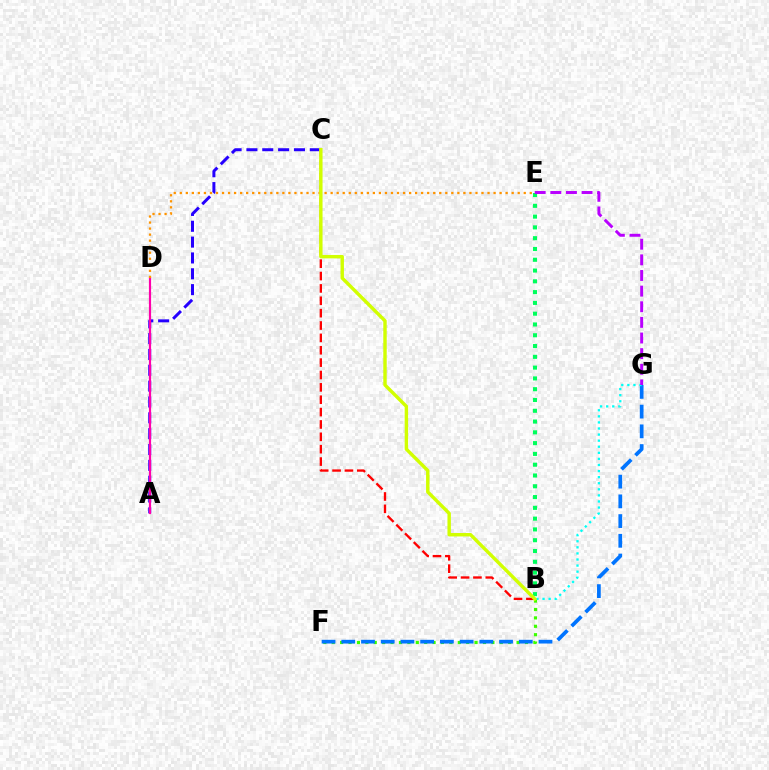{('A', 'C'): [{'color': '#2500ff', 'line_style': 'dashed', 'thickness': 2.15}], ('A', 'D'): [{'color': '#ff00ac', 'line_style': 'solid', 'thickness': 1.58}], ('B', 'E'): [{'color': '#00ff5c', 'line_style': 'dotted', 'thickness': 2.93}], ('D', 'E'): [{'color': '#ff9400', 'line_style': 'dotted', 'thickness': 1.64}], ('B', 'F'): [{'color': '#3dff00', 'line_style': 'dotted', 'thickness': 2.28}], ('F', 'G'): [{'color': '#0074ff', 'line_style': 'dashed', 'thickness': 2.68}], ('B', 'C'): [{'color': '#ff0000', 'line_style': 'dashed', 'thickness': 1.68}, {'color': '#d1ff00', 'line_style': 'solid', 'thickness': 2.46}], ('B', 'G'): [{'color': '#00fff6', 'line_style': 'dotted', 'thickness': 1.65}], ('E', 'G'): [{'color': '#b900ff', 'line_style': 'dashed', 'thickness': 2.12}]}